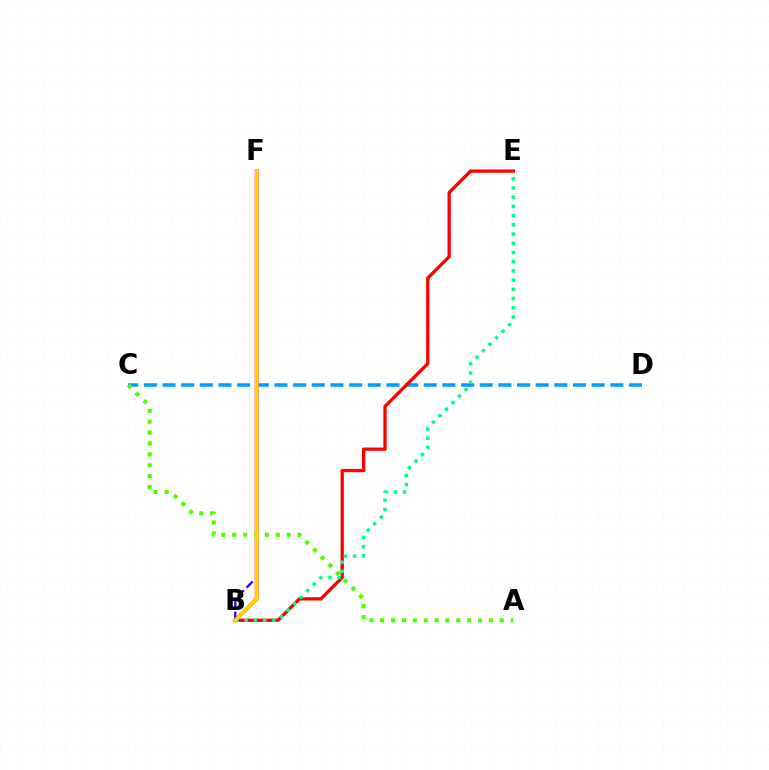{('C', 'D'): [{'color': '#009eff', 'line_style': 'dashed', 'thickness': 2.53}], ('B', 'F'): [{'color': '#ff00ed', 'line_style': 'solid', 'thickness': 2.79}, {'color': '#3700ff', 'line_style': 'dashed', 'thickness': 1.69}, {'color': '#ffd500', 'line_style': 'solid', 'thickness': 2.81}], ('B', 'E'): [{'color': '#ff0000', 'line_style': 'solid', 'thickness': 2.37}, {'color': '#00ff86', 'line_style': 'dotted', 'thickness': 2.5}], ('A', 'C'): [{'color': '#4fff00', 'line_style': 'dotted', 'thickness': 2.96}]}